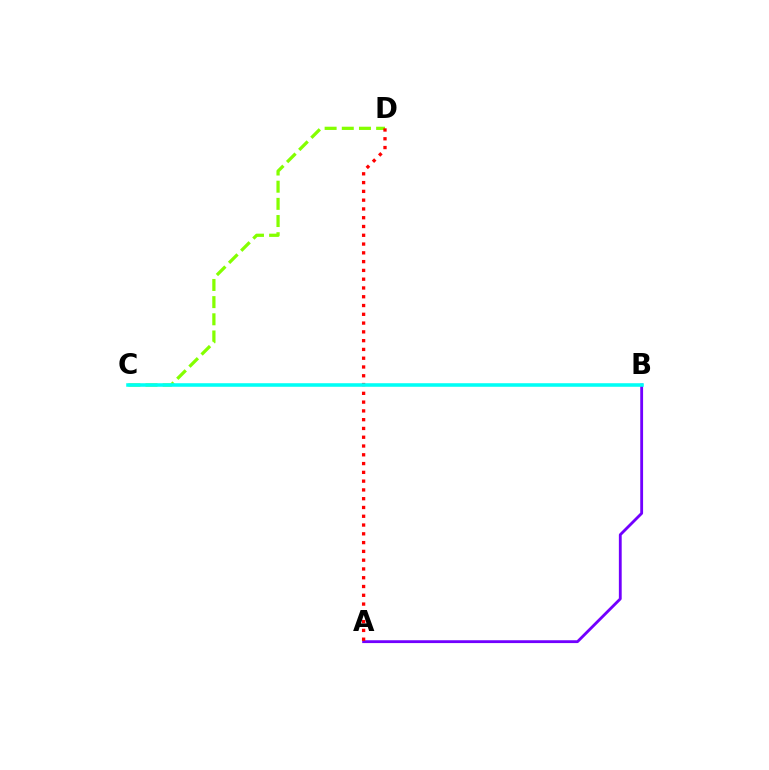{('C', 'D'): [{'color': '#84ff00', 'line_style': 'dashed', 'thickness': 2.33}], ('A', 'B'): [{'color': '#7200ff', 'line_style': 'solid', 'thickness': 2.04}], ('A', 'D'): [{'color': '#ff0000', 'line_style': 'dotted', 'thickness': 2.39}], ('B', 'C'): [{'color': '#00fff6', 'line_style': 'solid', 'thickness': 2.56}]}